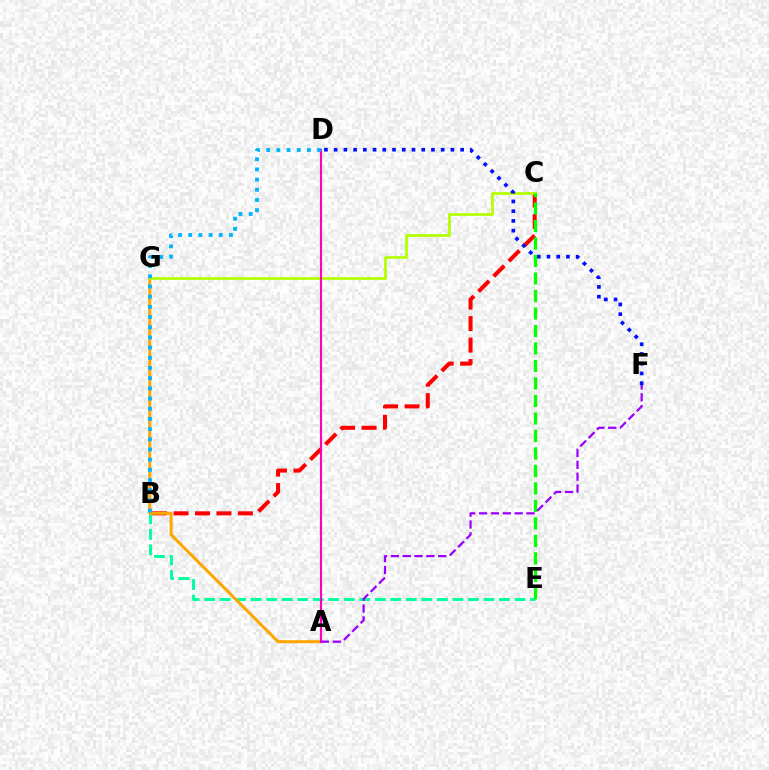{('B', 'E'): [{'color': '#00ff9d', 'line_style': 'dashed', 'thickness': 2.11}], ('B', 'C'): [{'color': '#ff0000', 'line_style': 'dashed', 'thickness': 2.91}], ('A', 'G'): [{'color': '#ffa500', 'line_style': 'solid', 'thickness': 2.14}], ('C', 'G'): [{'color': '#b3ff00', 'line_style': 'solid', 'thickness': 1.97}], ('D', 'F'): [{'color': '#0010ff', 'line_style': 'dotted', 'thickness': 2.64}], ('A', 'D'): [{'color': '#ff00bd', 'line_style': 'solid', 'thickness': 1.53}], ('B', 'D'): [{'color': '#00b5ff', 'line_style': 'dotted', 'thickness': 2.77}], ('C', 'E'): [{'color': '#08ff00', 'line_style': 'dashed', 'thickness': 2.38}], ('A', 'F'): [{'color': '#9b00ff', 'line_style': 'dashed', 'thickness': 1.61}]}